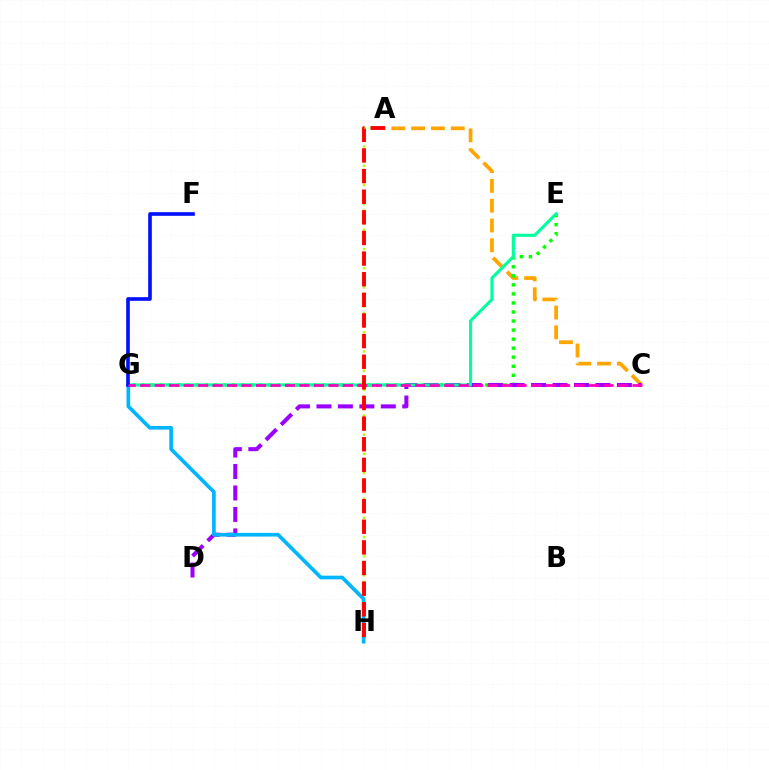{('A', 'H'): [{'color': '#b3ff00', 'line_style': 'dotted', 'thickness': 1.74}, {'color': '#ff0000', 'line_style': 'dashed', 'thickness': 2.8}], ('A', 'C'): [{'color': '#ffa500', 'line_style': 'dashed', 'thickness': 2.69}], ('E', 'G'): [{'color': '#08ff00', 'line_style': 'dotted', 'thickness': 2.46}, {'color': '#00ff9d', 'line_style': 'solid', 'thickness': 2.24}], ('C', 'D'): [{'color': '#9b00ff', 'line_style': 'dashed', 'thickness': 2.91}], ('G', 'H'): [{'color': '#00b5ff', 'line_style': 'solid', 'thickness': 2.65}], ('F', 'G'): [{'color': '#0010ff', 'line_style': 'solid', 'thickness': 2.62}], ('C', 'G'): [{'color': '#ff00bd', 'line_style': 'dashed', 'thickness': 1.97}]}